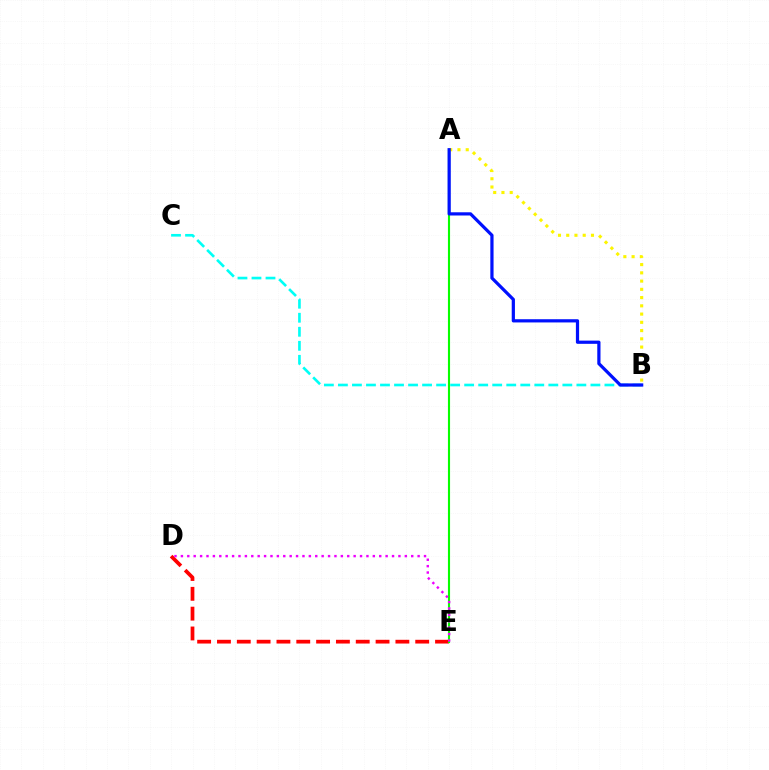{('D', 'E'): [{'color': '#ff0000', 'line_style': 'dashed', 'thickness': 2.69}, {'color': '#ee00ff', 'line_style': 'dotted', 'thickness': 1.74}], ('A', 'E'): [{'color': '#08ff00', 'line_style': 'solid', 'thickness': 1.53}], ('A', 'B'): [{'color': '#fcf500', 'line_style': 'dotted', 'thickness': 2.24}, {'color': '#0010ff', 'line_style': 'solid', 'thickness': 2.32}], ('B', 'C'): [{'color': '#00fff6', 'line_style': 'dashed', 'thickness': 1.91}]}